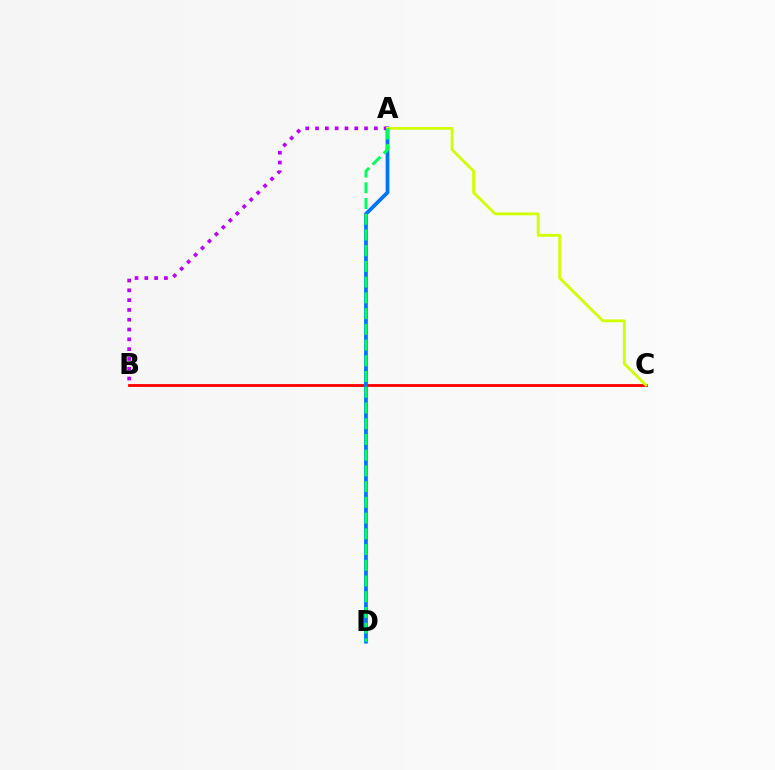{('B', 'C'): [{'color': '#ff0000', 'line_style': 'solid', 'thickness': 2.04}], ('A', 'D'): [{'color': '#0074ff', 'line_style': 'solid', 'thickness': 2.71}, {'color': '#00ff5c', 'line_style': 'dashed', 'thickness': 2.14}], ('A', 'B'): [{'color': '#b900ff', 'line_style': 'dotted', 'thickness': 2.66}], ('A', 'C'): [{'color': '#d1ff00', 'line_style': 'solid', 'thickness': 2.04}]}